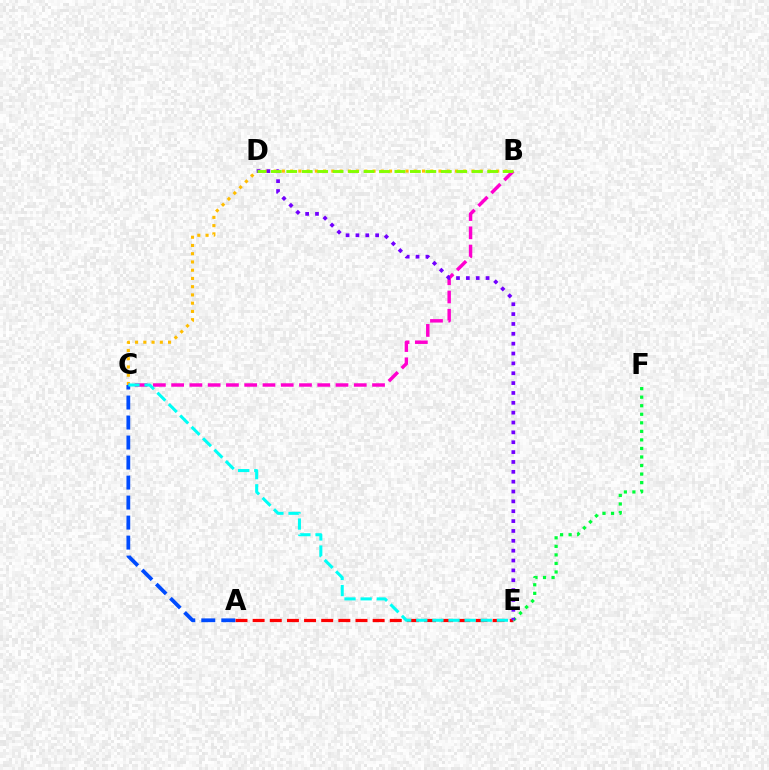{('B', 'C'): [{'color': '#ffbd00', 'line_style': 'dotted', 'thickness': 2.24}, {'color': '#ff00cf', 'line_style': 'dashed', 'thickness': 2.48}], ('A', 'E'): [{'color': '#ff0000', 'line_style': 'dashed', 'thickness': 2.33}], ('E', 'F'): [{'color': '#00ff39', 'line_style': 'dotted', 'thickness': 2.32}], ('D', 'E'): [{'color': '#7200ff', 'line_style': 'dotted', 'thickness': 2.68}], ('B', 'D'): [{'color': '#84ff00', 'line_style': 'dashed', 'thickness': 2.1}], ('A', 'C'): [{'color': '#004bff', 'line_style': 'dashed', 'thickness': 2.72}], ('C', 'E'): [{'color': '#00fff6', 'line_style': 'dashed', 'thickness': 2.19}]}